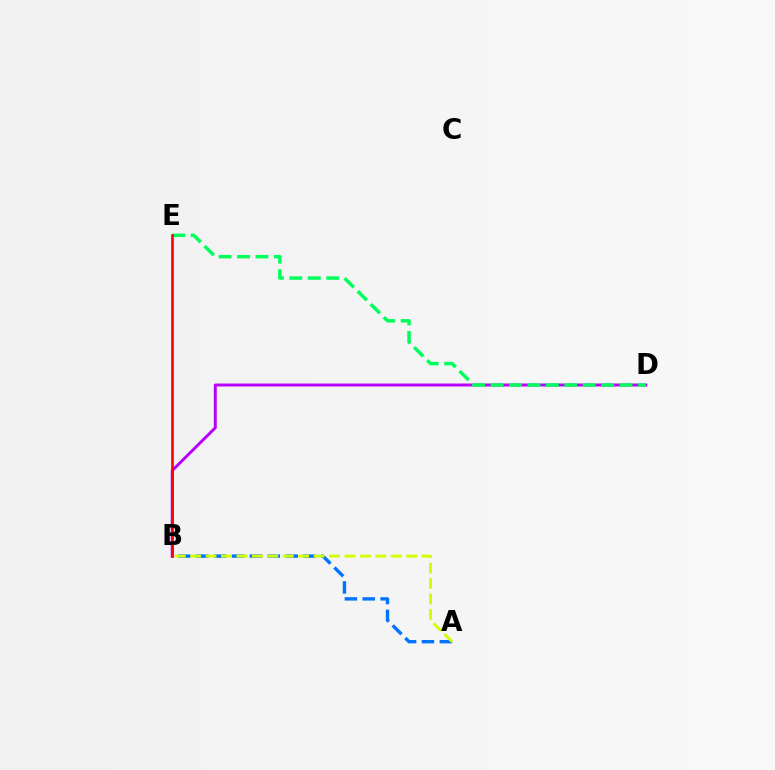{('A', 'B'): [{'color': '#0074ff', 'line_style': 'dashed', 'thickness': 2.43}, {'color': '#d1ff00', 'line_style': 'dashed', 'thickness': 2.1}], ('B', 'D'): [{'color': '#b900ff', 'line_style': 'solid', 'thickness': 2.12}], ('D', 'E'): [{'color': '#00ff5c', 'line_style': 'dashed', 'thickness': 2.5}], ('B', 'E'): [{'color': '#ff0000', 'line_style': 'solid', 'thickness': 1.9}]}